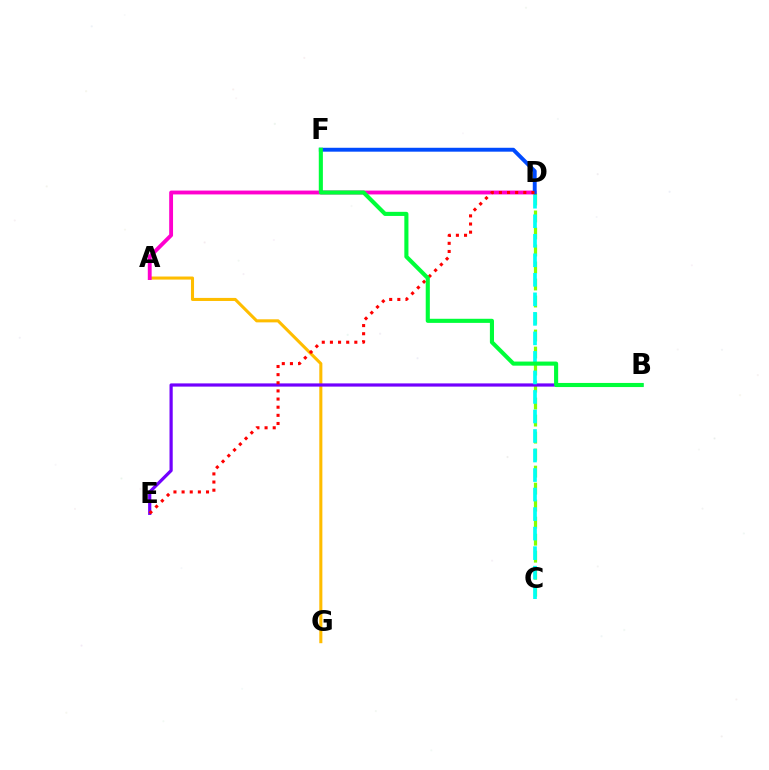{('A', 'G'): [{'color': '#ffbd00', 'line_style': 'solid', 'thickness': 2.21}], ('A', 'D'): [{'color': '#ff00cf', 'line_style': 'solid', 'thickness': 2.78}], ('C', 'D'): [{'color': '#84ff00', 'line_style': 'dashed', 'thickness': 2.31}, {'color': '#00fff6', 'line_style': 'dashed', 'thickness': 2.65}], ('D', 'F'): [{'color': '#004bff', 'line_style': 'solid', 'thickness': 2.81}], ('B', 'E'): [{'color': '#7200ff', 'line_style': 'solid', 'thickness': 2.31}], ('D', 'E'): [{'color': '#ff0000', 'line_style': 'dotted', 'thickness': 2.21}], ('B', 'F'): [{'color': '#00ff39', 'line_style': 'solid', 'thickness': 2.95}]}